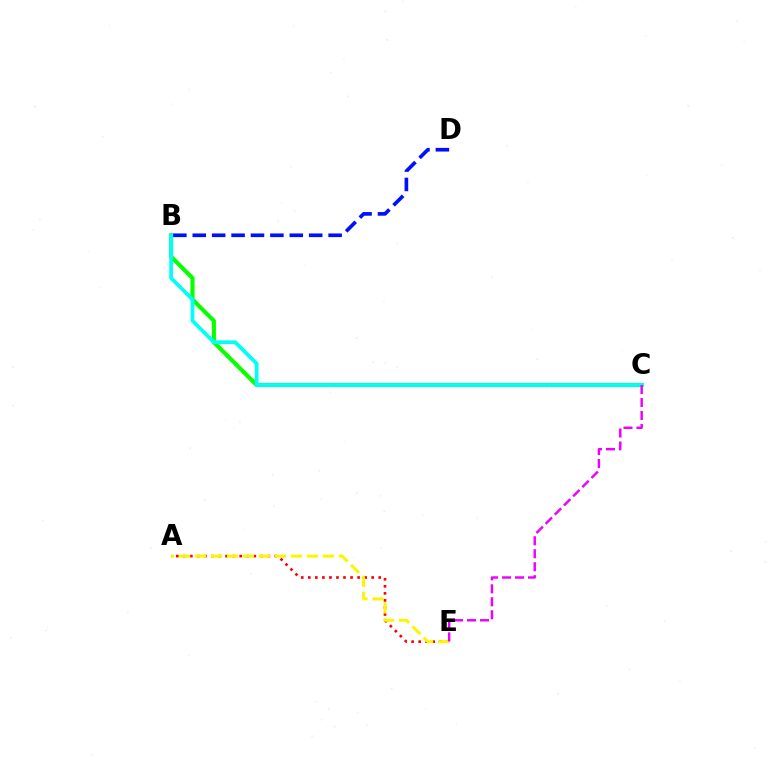{('A', 'E'): [{'color': '#ff0000', 'line_style': 'dotted', 'thickness': 1.91}, {'color': '#fcf500', 'line_style': 'dashed', 'thickness': 2.17}], ('B', 'C'): [{'color': '#08ff00', 'line_style': 'solid', 'thickness': 2.97}, {'color': '#00fff6', 'line_style': 'solid', 'thickness': 2.7}], ('B', 'D'): [{'color': '#0010ff', 'line_style': 'dashed', 'thickness': 2.64}], ('C', 'E'): [{'color': '#ee00ff', 'line_style': 'dashed', 'thickness': 1.76}]}